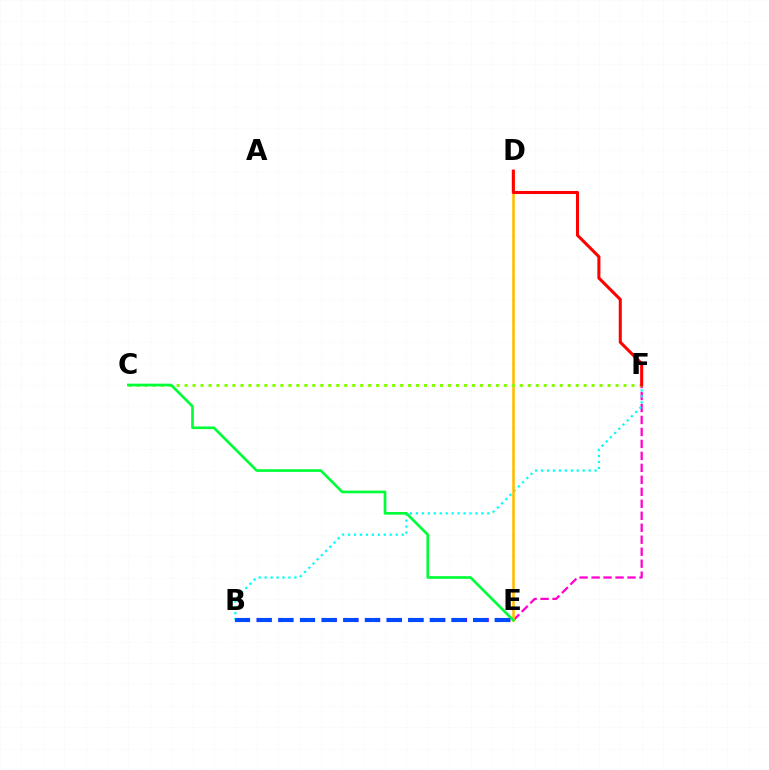{('E', 'F'): [{'color': '#ff00cf', 'line_style': 'dashed', 'thickness': 1.63}], ('B', 'F'): [{'color': '#00fff6', 'line_style': 'dotted', 'thickness': 1.62}], ('D', 'E'): [{'color': '#ffbd00', 'line_style': 'solid', 'thickness': 1.86}], ('C', 'F'): [{'color': '#84ff00', 'line_style': 'dotted', 'thickness': 2.17}], ('B', 'E'): [{'color': '#7200ff', 'line_style': 'dotted', 'thickness': 2.95}, {'color': '#004bff', 'line_style': 'dashed', 'thickness': 2.94}], ('C', 'E'): [{'color': '#00ff39', 'line_style': 'solid', 'thickness': 1.93}], ('D', 'F'): [{'color': '#ff0000', 'line_style': 'solid', 'thickness': 2.2}]}